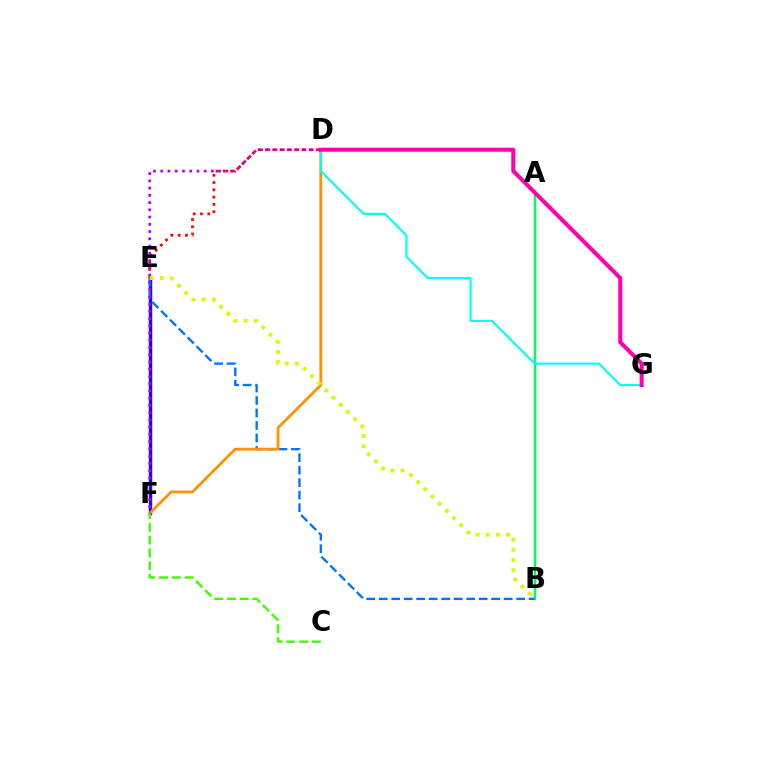{('A', 'B'): [{'color': '#00ff5c', 'line_style': 'solid', 'thickness': 1.74}], ('E', 'F'): [{'color': '#2500ff', 'line_style': 'solid', 'thickness': 2.44}], ('B', 'E'): [{'color': '#0074ff', 'line_style': 'dashed', 'thickness': 1.7}, {'color': '#d1ff00', 'line_style': 'dotted', 'thickness': 2.76}], ('D', 'E'): [{'color': '#ff0000', 'line_style': 'dotted', 'thickness': 1.98}], ('D', 'F'): [{'color': '#ff9400', 'line_style': 'solid', 'thickness': 2.04}, {'color': '#b900ff', 'line_style': 'dotted', 'thickness': 1.97}], ('D', 'G'): [{'color': '#00fff6', 'line_style': 'solid', 'thickness': 1.54}, {'color': '#ff00ac', 'line_style': 'solid', 'thickness': 2.92}], ('C', 'F'): [{'color': '#3dff00', 'line_style': 'dashed', 'thickness': 1.74}]}